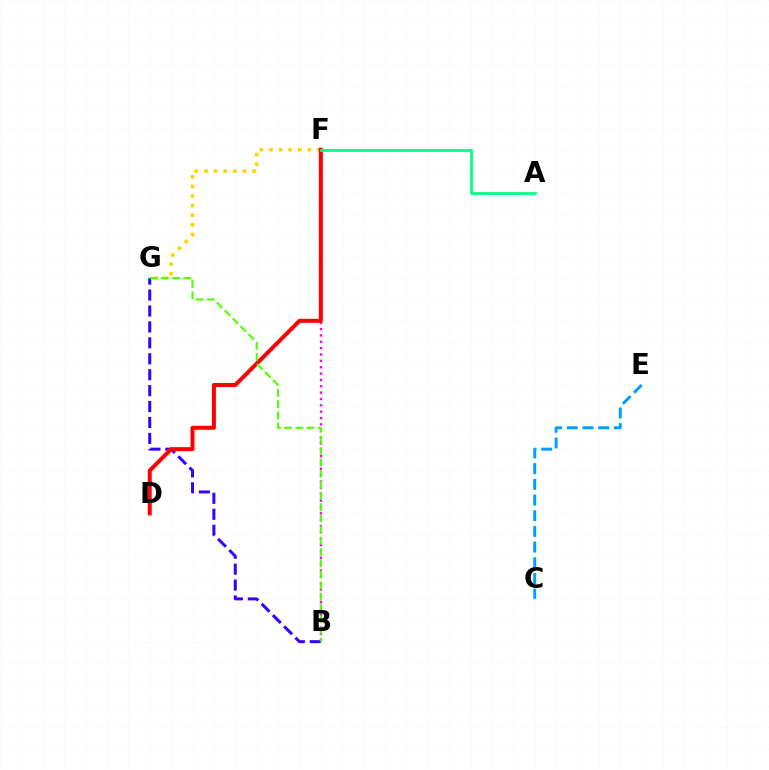{('B', 'F'): [{'color': '#ff00ed', 'line_style': 'dotted', 'thickness': 1.73}], ('B', 'G'): [{'color': '#3700ff', 'line_style': 'dashed', 'thickness': 2.16}, {'color': '#4fff00', 'line_style': 'dashed', 'thickness': 1.52}], ('F', 'G'): [{'color': '#ffd500', 'line_style': 'dotted', 'thickness': 2.61}], ('C', 'E'): [{'color': '#009eff', 'line_style': 'dashed', 'thickness': 2.13}], ('D', 'F'): [{'color': '#ff0000', 'line_style': 'solid', 'thickness': 2.88}], ('A', 'F'): [{'color': '#00ff86', 'line_style': 'solid', 'thickness': 2.0}]}